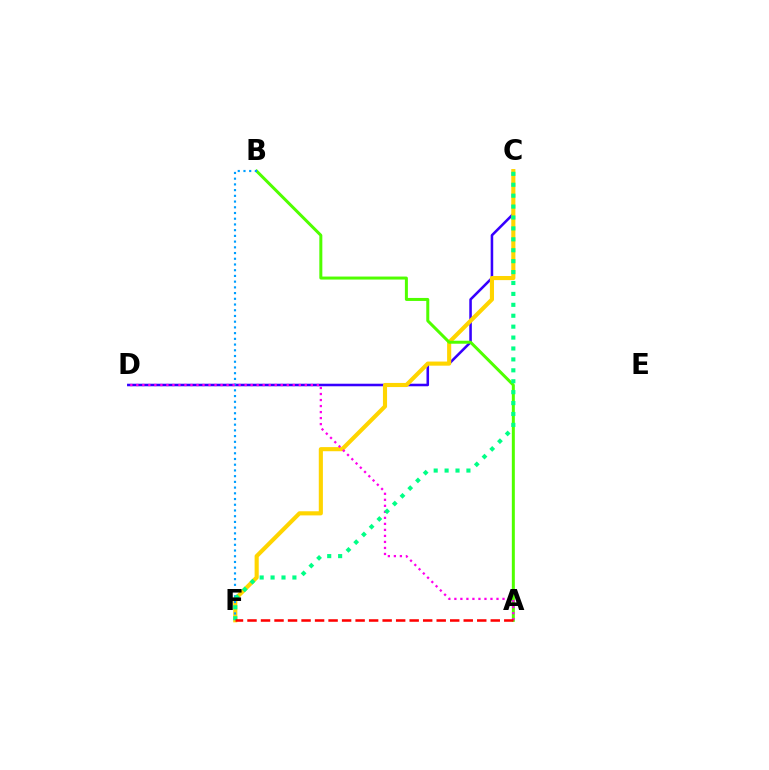{('C', 'D'): [{'color': '#3700ff', 'line_style': 'solid', 'thickness': 1.84}], ('C', 'F'): [{'color': '#ffd500', 'line_style': 'solid', 'thickness': 2.97}, {'color': '#00ff86', 'line_style': 'dotted', 'thickness': 2.97}], ('A', 'B'): [{'color': '#4fff00', 'line_style': 'solid', 'thickness': 2.16}], ('B', 'F'): [{'color': '#009eff', 'line_style': 'dotted', 'thickness': 1.55}], ('A', 'D'): [{'color': '#ff00ed', 'line_style': 'dotted', 'thickness': 1.63}], ('A', 'F'): [{'color': '#ff0000', 'line_style': 'dashed', 'thickness': 1.84}]}